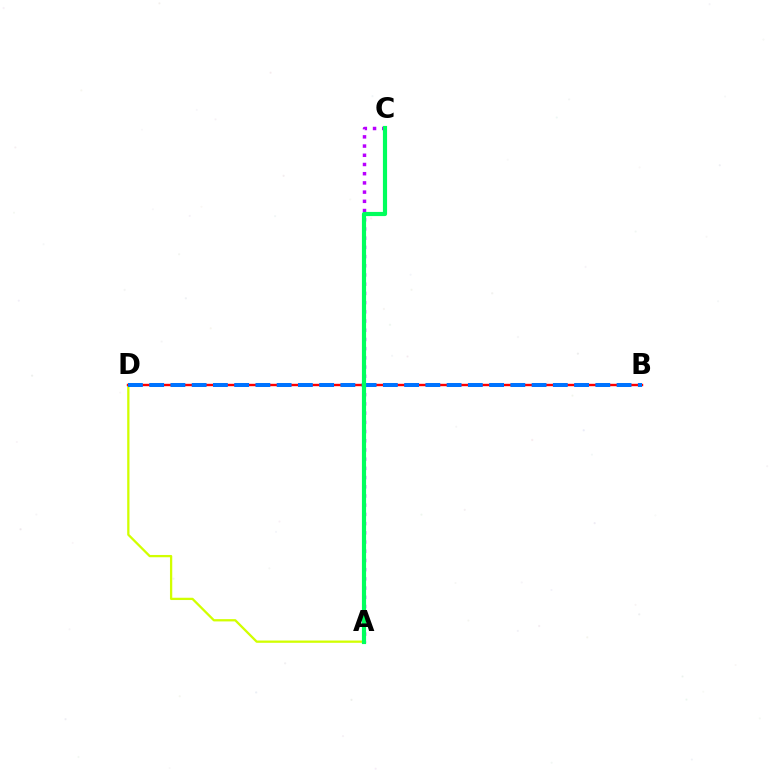{('A', 'D'): [{'color': '#d1ff00', 'line_style': 'solid', 'thickness': 1.64}], ('B', 'D'): [{'color': '#ff0000', 'line_style': 'solid', 'thickness': 1.73}, {'color': '#0074ff', 'line_style': 'dashed', 'thickness': 2.89}], ('A', 'C'): [{'color': '#b900ff', 'line_style': 'dotted', 'thickness': 2.5}, {'color': '#00ff5c', 'line_style': 'solid', 'thickness': 3.0}]}